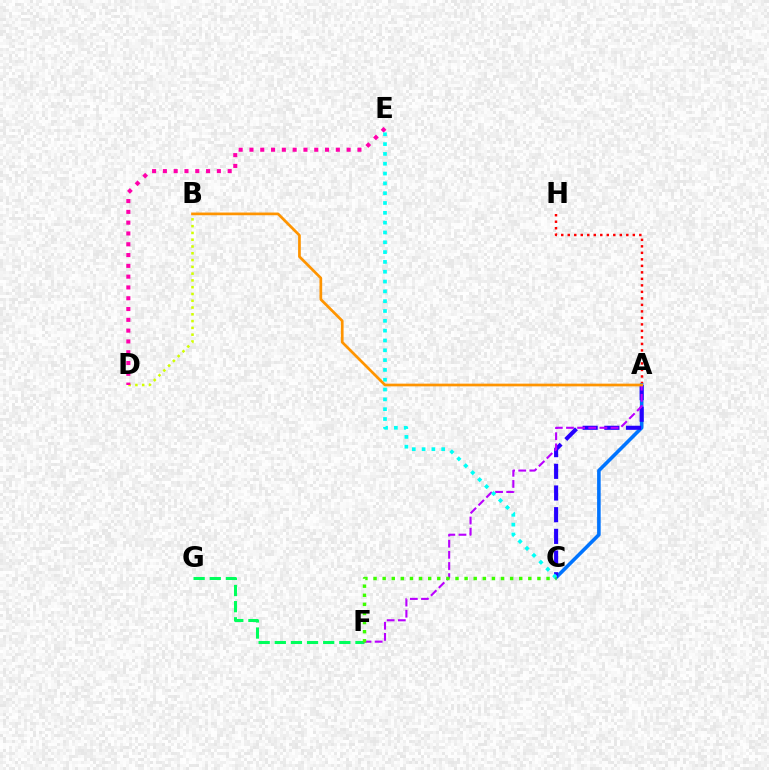{('A', 'H'): [{'color': '#ff0000', 'line_style': 'dotted', 'thickness': 1.77}], ('A', 'C'): [{'color': '#0074ff', 'line_style': 'solid', 'thickness': 2.58}, {'color': '#2500ff', 'line_style': 'dashed', 'thickness': 2.95}], ('B', 'D'): [{'color': '#d1ff00', 'line_style': 'dotted', 'thickness': 1.84}], ('F', 'G'): [{'color': '#00ff5c', 'line_style': 'dashed', 'thickness': 2.19}], ('A', 'F'): [{'color': '#b900ff', 'line_style': 'dashed', 'thickness': 1.51}], ('D', 'E'): [{'color': '#ff00ac', 'line_style': 'dotted', 'thickness': 2.93}], ('C', 'E'): [{'color': '#00fff6', 'line_style': 'dotted', 'thickness': 2.67}], ('C', 'F'): [{'color': '#3dff00', 'line_style': 'dotted', 'thickness': 2.47}], ('A', 'B'): [{'color': '#ff9400', 'line_style': 'solid', 'thickness': 1.95}]}